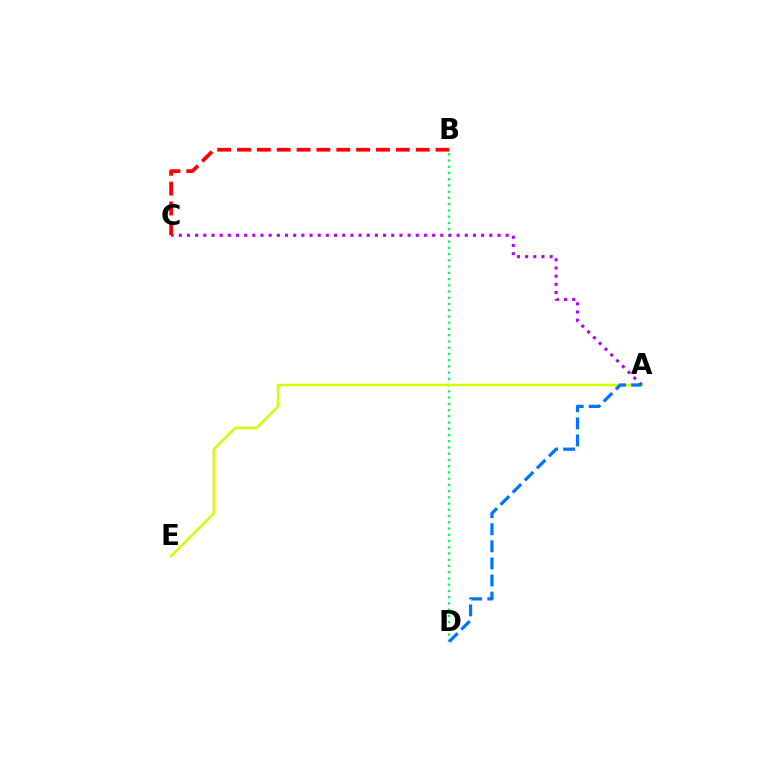{('B', 'D'): [{'color': '#00ff5c', 'line_style': 'dotted', 'thickness': 1.69}], ('A', 'E'): [{'color': '#d1ff00', 'line_style': 'solid', 'thickness': 1.79}], ('A', 'C'): [{'color': '#b900ff', 'line_style': 'dotted', 'thickness': 2.22}], ('A', 'D'): [{'color': '#0074ff', 'line_style': 'dashed', 'thickness': 2.32}], ('B', 'C'): [{'color': '#ff0000', 'line_style': 'dashed', 'thickness': 2.7}]}